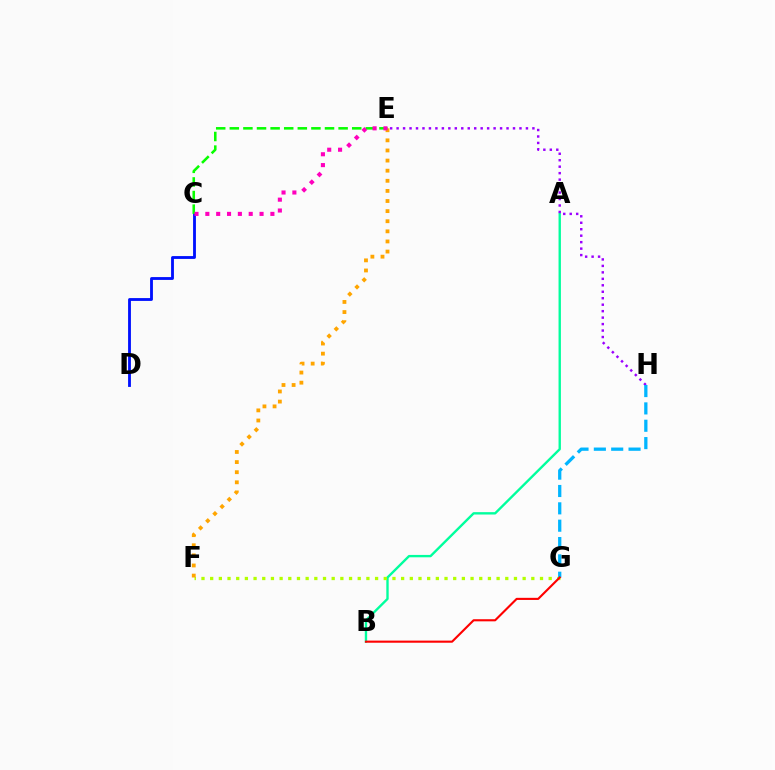{('A', 'B'): [{'color': '#00ff9d', 'line_style': 'solid', 'thickness': 1.71}], ('F', 'G'): [{'color': '#b3ff00', 'line_style': 'dotted', 'thickness': 2.36}], ('E', 'H'): [{'color': '#9b00ff', 'line_style': 'dotted', 'thickness': 1.76}], ('C', 'D'): [{'color': '#0010ff', 'line_style': 'solid', 'thickness': 2.04}], ('G', 'H'): [{'color': '#00b5ff', 'line_style': 'dashed', 'thickness': 2.36}], ('E', 'F'): [{'color': '#ffa500', 'line_style': 'dotted', 'thickness': 2.75}], ('C', 'E'): [{'color': '#08ff00', 'line_style': 'dashed', 'thickness': 1.85}, {'color': '#ff00bd', 'line_style': 'dotted', 'thickness': 2.95}], ('B', 'G'): [{'color': '#ff0000', 'line_style': 'solid', 'thickness': 1.52}]}